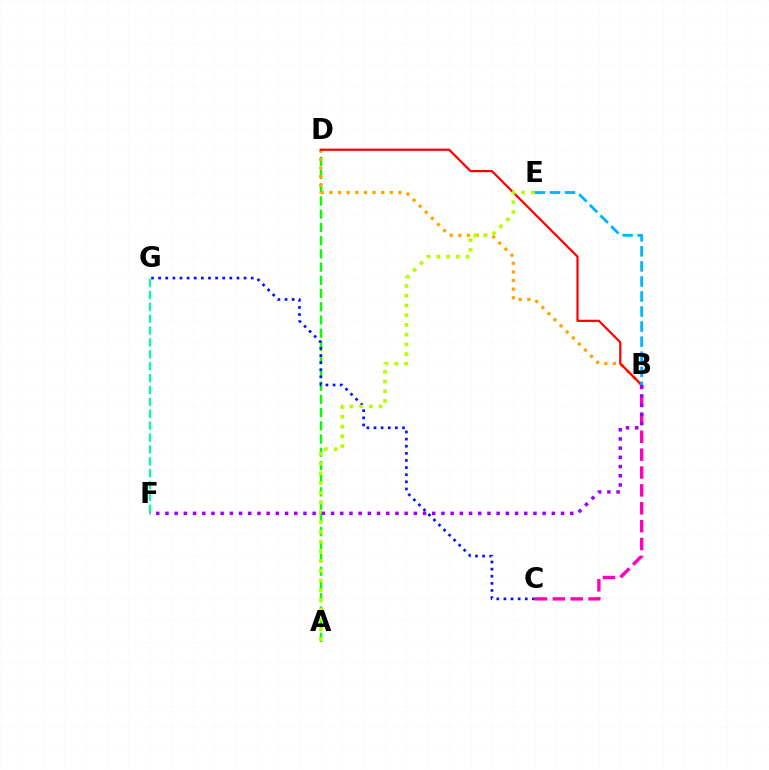{('F', 'G'): [{'color': '#00ff9d', 'line_style': 'dashed', 'thickness': 1.61}], ('A', 'D'): [{'color': '#08ff00', 'line_style': 'dashed', 'thickness': 1.8}], ('C', 'G'): [{'color': '#0010ff', 'line_style': 'dotted', 'thickness': 1.93}], ('B', 'D'): [{'color': '#ffa500', 'line_style': 'dotted', 'thickness': 2.34}, {'color': '#ff0000', 'line_style': 'solid', 'thickness': 1.6}], ('B', 'C'): [{'color': '#ff00bd', 'line_style': 'dashed', 'thickness': 2.43}], ('A', 'E'): [{'color': '#b3ff00', 'line_style': 'dotted', 'thickness': 2.65}], ('B', 'F'): [{'color': '#9b00ff', 'line_style': 'dotted', 'thickness': 2.5}], ('B', 'E'): [{'color': '#00b5ff', 'line_style': 'dashed', 'thickness': 2.04}]}